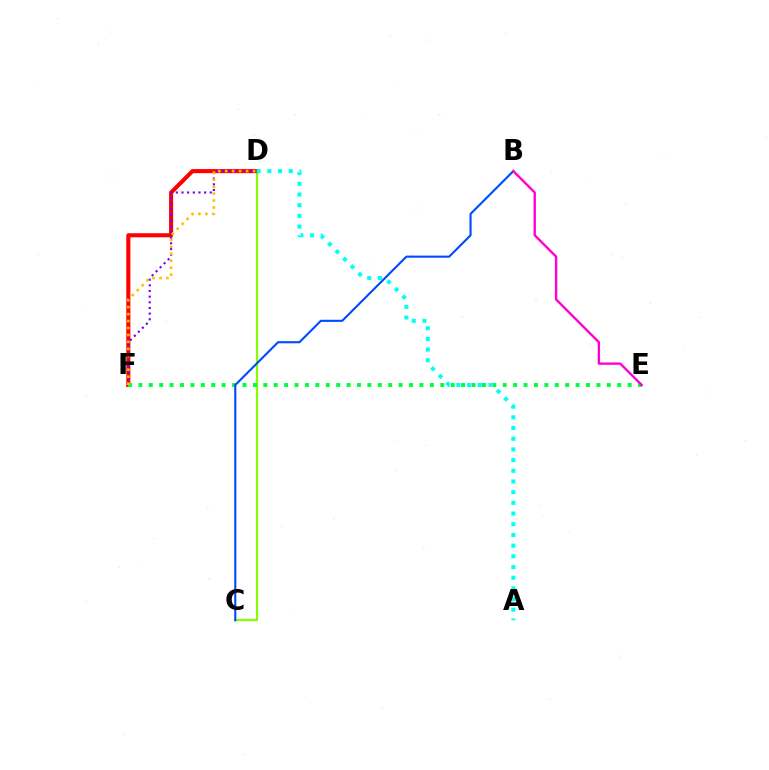{('C', 'D'): [{'color': '#84ff00', 'line_style': 'solid', 'thickness': 1.6}], ('D', 'F'): [{'color': '#ff0000', 'line_style': 'solid', 'thickness': 2.93}, {'color': '#7200ff', 'line_style': 'dotted', 'thickness': 1.54}, {'color': '#ffbd00', 'line_style': 'dotted', 'thickness': 1.89}], ('E', 'F'): [{'color': '#00ff39', 'line_style': 'dotted', 'thickness': 2.83}], ('B', 'C'): [{'color': '#004bff', 'line_style': 'solid', 'thickness': 1.52}], ('A', 'D'): [{'color': '#00fff6', 'line_style': 'dotted', 'thickness': 2.9}], ('B', 'E'): [{'color': '#ff00cf', 'line_style': 'solid', 'thickness': 1.71}]}